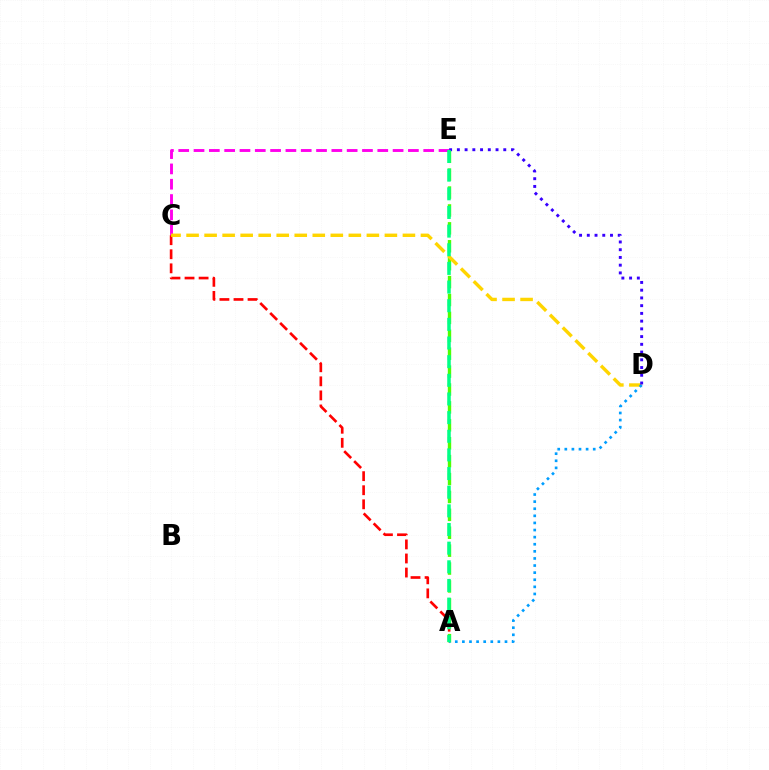{('C', 'E'): [{'color': '#ff00ed', 'line_style': 'dashed', 'thickness': 2.08}], ('A', 'C'): [{'color': '#ff0000', 'line_style': 'dashed', 'thickness': 1.91}], ('A', 'E'): [{'color': '#4fff00', 'line_style': 'dashed', 'thickness': 2.43}, {'color': '#00ff86', 'line_style': 'dashed', 'thickness': 2.53}], ('C', 'D'): [{'color': '#ffd500', 'line_style': 'dashed', 'thickness': 2.45}], ('A', 'D'): [{'color': '#009eff', 'line_style': 'dotted', 'thickness': 1.93}], ('D', 'E'): [{'color': '#3700ff', 'line_style': 'dotted', 'thickness': 2.1}]}